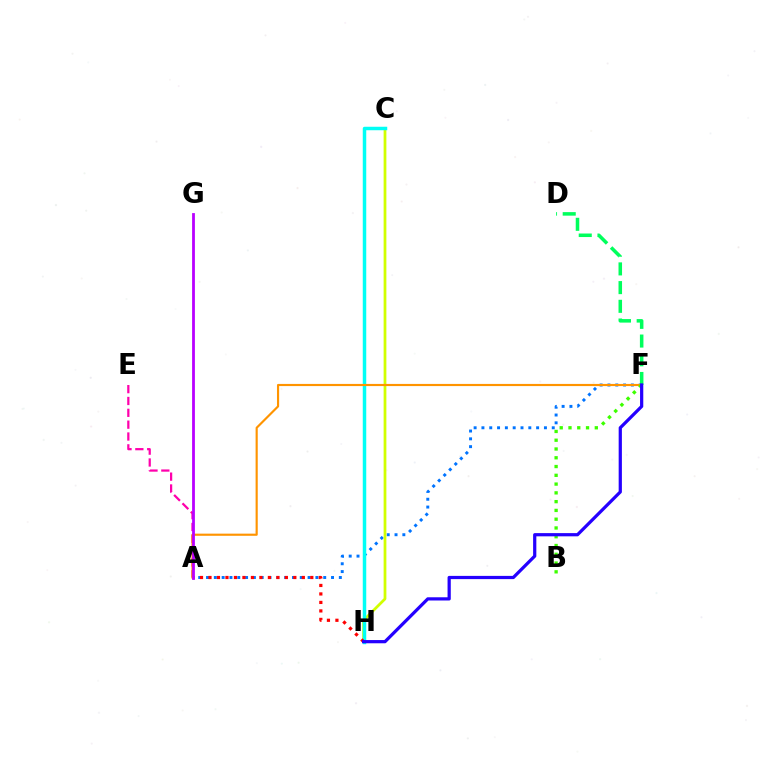{('A', 'F'): [{'color': '#0074ff', 'line_style': 'dotted', 'thickness': 2.12}, {'color': '#ff9400', 'line_style': 'solid', 'thickness': 1.55}], ('A', 'E'): [{'color': '#ff00ac', 'line_style': 'dashed', 'thickness': 1.61}], ('C', 'H'): [{'color': '#d1ff00', 'line_style': 'solid', 'thickness': 1.99}, {'color': '#00fff6', 'line_style': 'solid', 'thickness': 2.5}], ('A', 'H'): [{'color': '#ff0000', 'line_style': 'dotted', 'thickness': 2.31}], ('B', 'F'): [{'color': '#3dff00', 'line_style': 'dotted', 'thickness': 2.38}], ('D', 'F'): [{'color': '#00ff5c', 'line_style': 'dashed', 'thickness': 2.54}], ('A', 'G'): [{'color': '#b900ff', 'line_style': 'solid', 'thickness': 2.02}], ('F', 'H'): [{'color': '#2500ff', 'line_style': 'solid', 'thickness': 2.32}]}